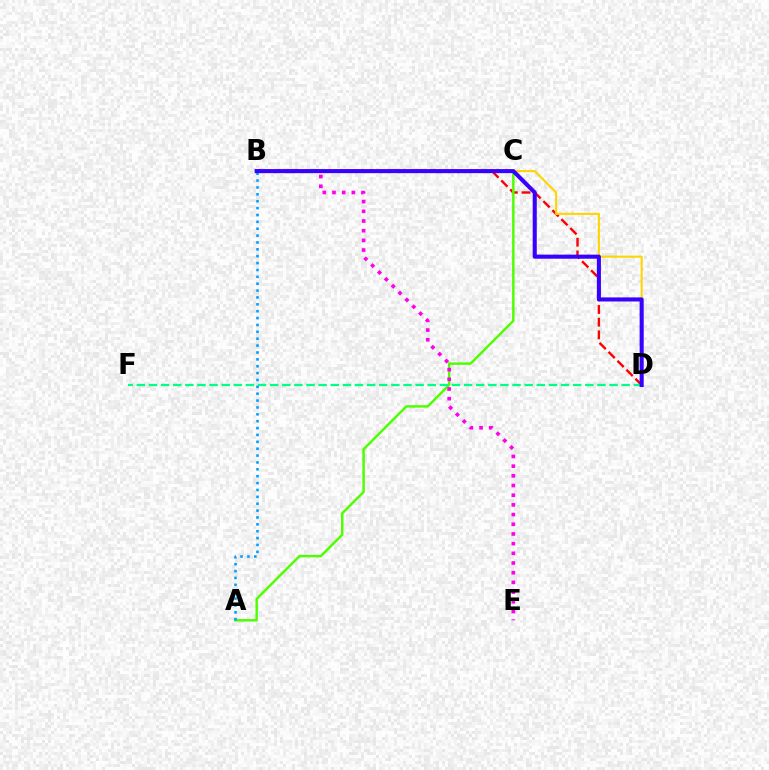{('B', 'D'): [{'color': '#ff0000', 'line_style': 'dashed', 'thickness': 1.72}, {'color': '#3700ff', 'line_style': 'solid', 'thickness': 2.93}], ('A', 'C'): [{'color': '#4fff00', 'line_style': 'solid', 'thickness': 1.77}], ('D', 'F'): [{'color': '#00ff86', 'line_style': 'dashed', 'thickness': 1.65}], ('C', 'D'): [{'color': '#ffd500', 'line_style': 'solid', 'thickness': 1.5}], ('B', 'E'): [{'color': '#ff00ed', 'line_style': 'dotted', 'thickness': 2.63}], ('A', 'B'): [{'color': '#009eff', 'line_style': 'dotted', 'thickness': 1.87}]}